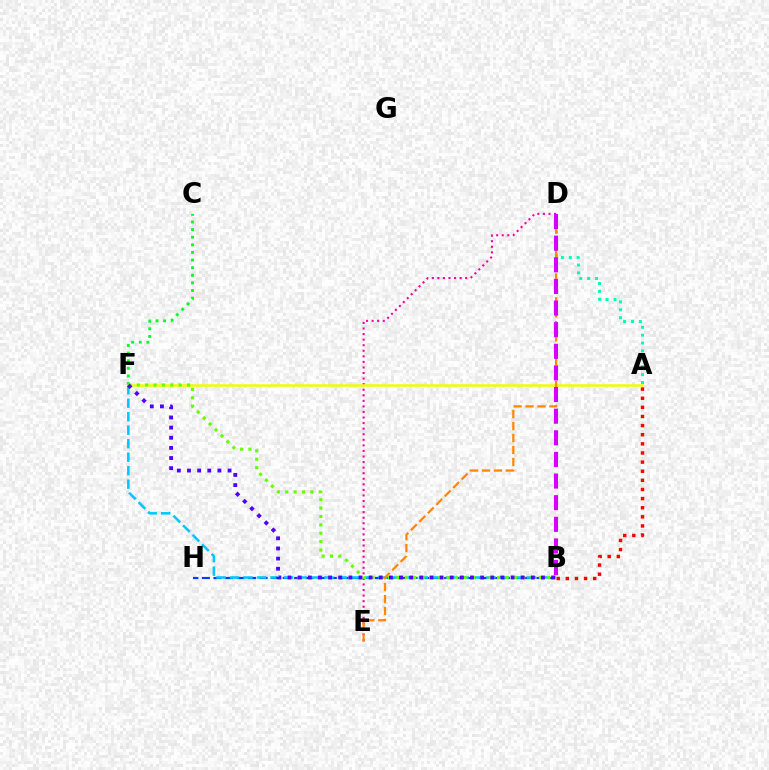{('C', 'F'): [{'color': '#00ff27', 'line_style': 'dotted', 'thickness': 2.07}], ('B', 'H'): [{'color': '#003fff', 'line_style': 'dashed', 'thickness': 1.57}], ('A', 'B'): [{'color': '#ff0000', 'line_style': 'dotted', 'thickness': 2.48}], ('B', 'F'): [{'color': '#00c7ff', 'line_style': 'dashed', 'thickness': 1.83}, {'color': '#66ff00', 'line_style': 'dotted', 'thickness': 2.28}, {'color': '#4f00ff', 'line_style': 'dotted', 'thickness': 2.75}], ('D', 'E'): [{'color': '#ff00a0', 'line_style': 'dotted', 'thickness': 1.51}, {'color': '#ff8800', 'line_style': 'dashed', 'thickness': 1.63}], ('A', 'D'): [{'color': '#00ffaf', 'line_style': 'dotted', 'thickness': 2.14}], ('A', 'F'): [{'color': '#eeff00', 'line_style': 'solid', 'thickness': 1.81}], ('B', 'D'): [{'color': '#d600ff', 'line_style': 'dashed', 'thickness': 2.94}]}